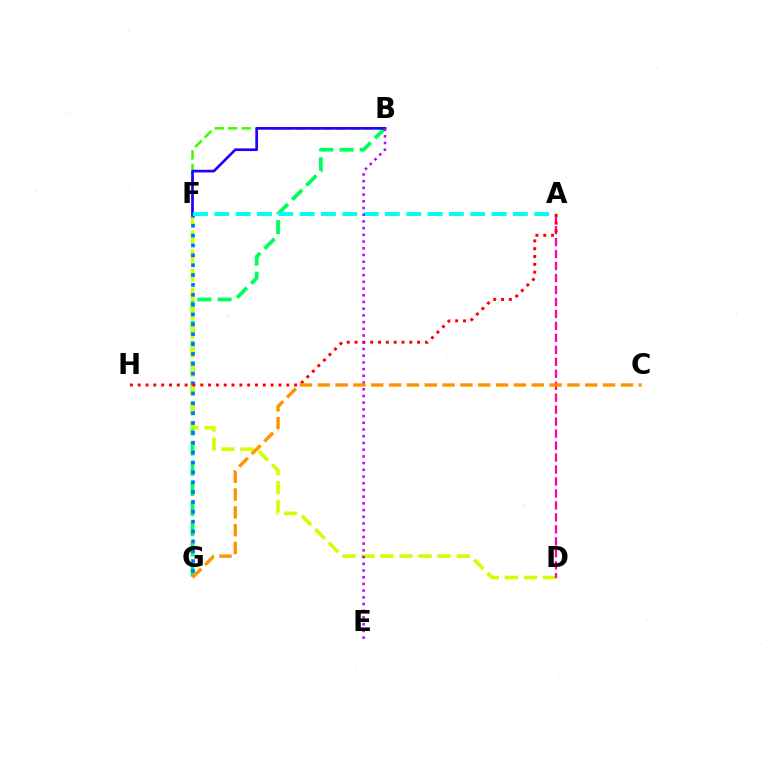{('B', 'G'): [{'color': '#00ff5c', 'line_style': 'dashed', 'thickness': 2.74}], ('D', 'F'): [{'color': '#d1ff00', 'line_style': 'dashed', 'thickness': 2.59}], ('F', 'G'): [{'color': '#0074ff', 'line_style': 'dotted', 'thickness': 2.68}], ('A', 'D'): [{'color': '#ff00ac', 'line_style': 'dashed', 'thickness': 1.63}], ('B', 'F'): [{'color': '#3dff00', 'line_style': 'dashed', 'thickness': 1.84}, {'color': '#2500ff', 'line_style': 'solid', 'thickness': 1.94}], ('A', 'F'): [{'color': '#00fff6', 'line_style': 'dashed', 'thickness': 2.9}], ('A', 'H'): [{'color': '#ff0000', 'line_style': 'dotted', 'thickness': 2.12}], ('B', 'E'): [{'color': '#b900ff', 'line_style': 'dotted', 'thickness': 1.82}], ('C', 'G'): [{'color': '#ff9400', 'line_style': 'dashed', 'thickness': 2.42}]}